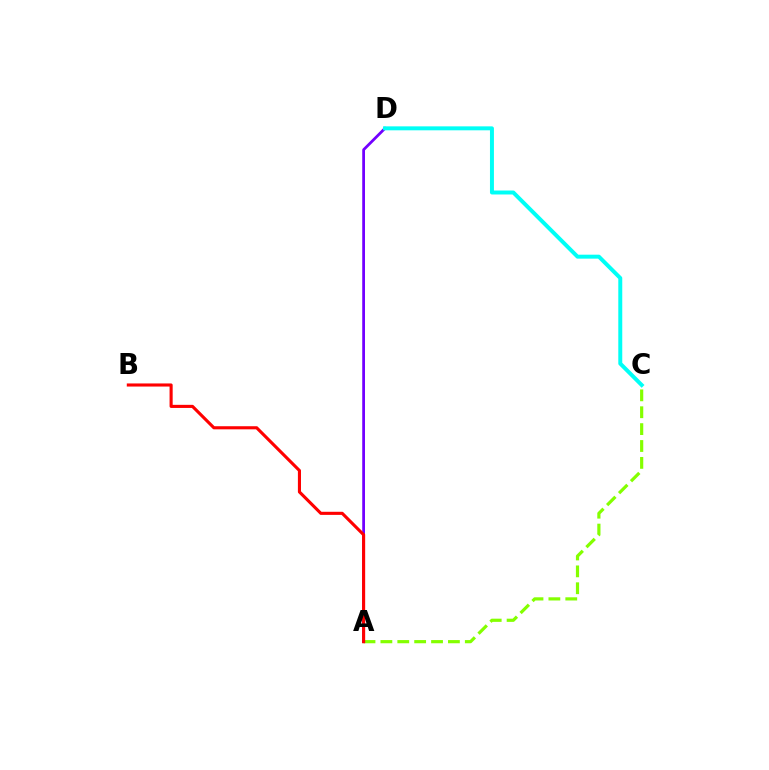{('A', 'C'): [{'color': '#84ff00', 'line_style': 'dashed', 'thickness': 2.29}], ('A', 'D'): [{'color': '#7200ff', 'line_style': 'solid', 'thickness': 1.99}], ('C', 'D'): [{'color': '#00fff6', 'line_style': 'solid', 'thickness': 2.85}], ('A', 'B'): [{'color': '#ff0000', 'line_style': 'solid', 'thickness': 2.23}]}